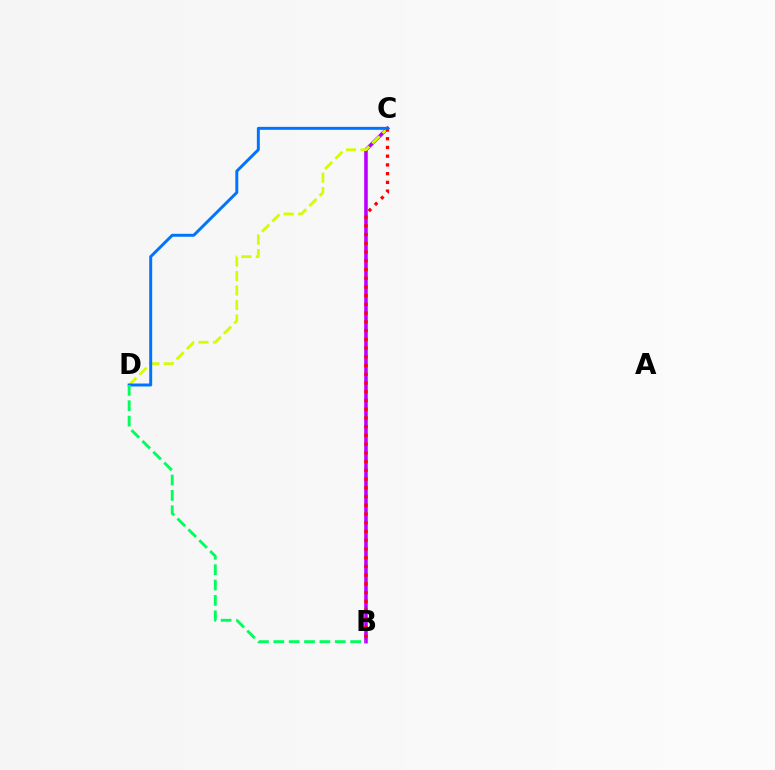{('B', 'C'): [{'color': '#b900ff', 'line_style': 'solid', 'thickness': 2.56}, {'color': '#ff0000', 'line_style': 'dotted', 'thickness': 2.37}], ('C', 'D'): [{'color': '#d1ff00', 'line_style': 'dashed', 'thickness': 1.97}, {'color': '#0074ff', 'line_style': 'solid', 'thickness': 2.13}], ('B', 'D'): [{'color': '#00ff5c', 'line_style': 'dashed', 'thickness': 2.09}]}